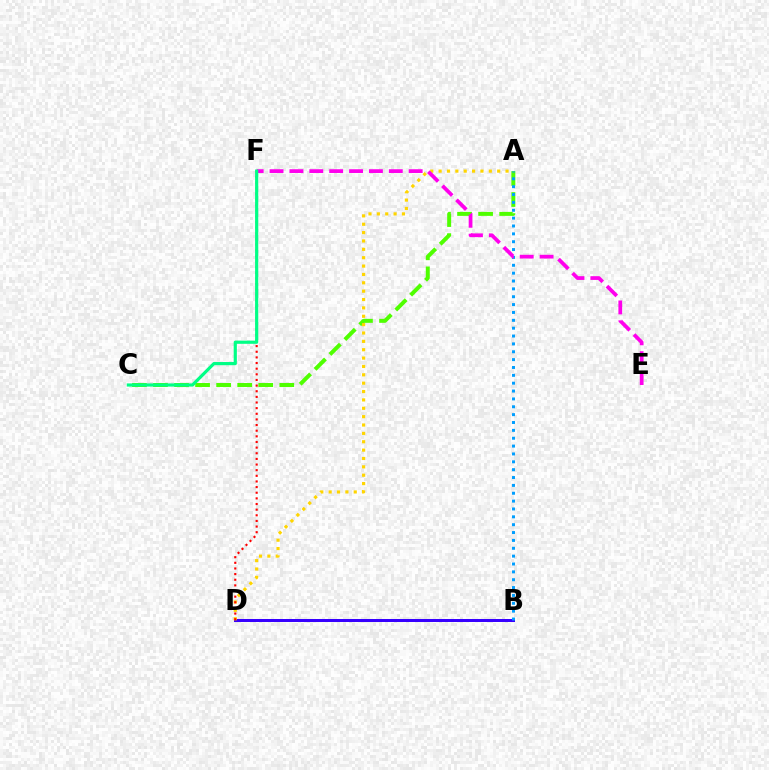{('B', 'D'): [{'color': '#3700ff', 'line_style': 'solid', 'thickness': 2.17}], ('A', 'C'): [{'color': '#4fff00', 'line_style': 'dashed', 'thickness': 2.86}], ('A', 'D'): [{'color': '#ffd500', 'line_style': 'dotted', 'thickness': 2.27}], ('A', 'B'): [{'color': '#009eff', 'line_style': 'dotted', 'thickness': 2.14}], ('D', 'F'): [{'color': '#ff0000', 'line_style': 'dotted', 'thickness': 1.53}], ('E', 'F'): [{'color': '#ff00ed', 'line_style': 'dashed', 'thickness': 2.7}], ('C', 'F'): [{'color': '#00ff86', 'line_style': 'solid', 'thickness': 2.28}]}